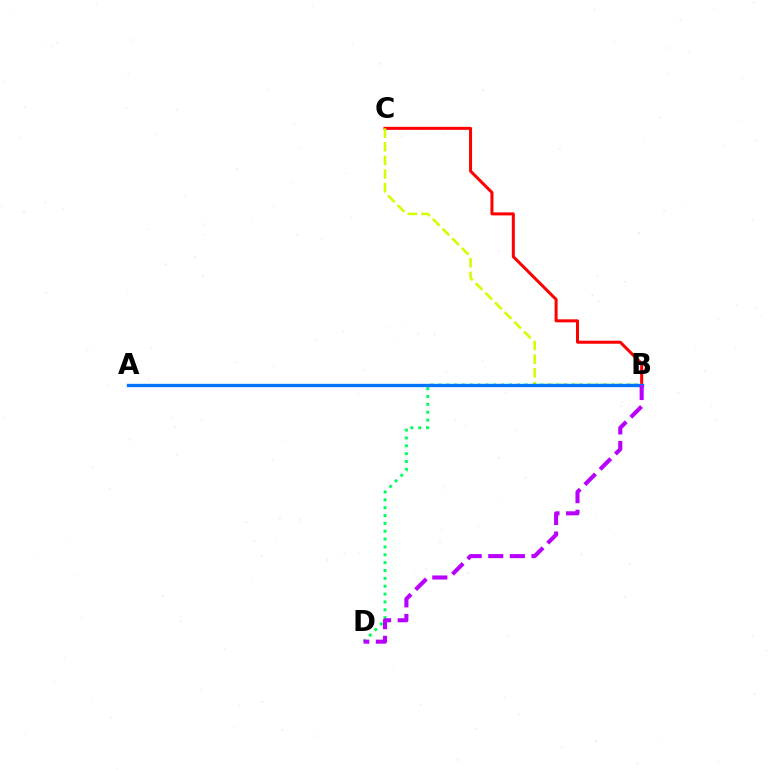{('B', 'C'): [{'color': '#ff0000', 'line_style': 'solid', 'thickness': 2.18}, {'color': '#d1ff00', 'line_style': 'dashed', 'thickness': 1.86}], ('B', 'D'): [{'color': '#00ff5c', 'line_style': 'dotted', 'thickness': 2.13}, {'color': '#b900ff', 'line_style': 'dashed', 'thickness': 2.94}], ('A', 'B'): [{'color': '#0074ff', 'line_style': 'solid', 'thickness': 2.41}]}